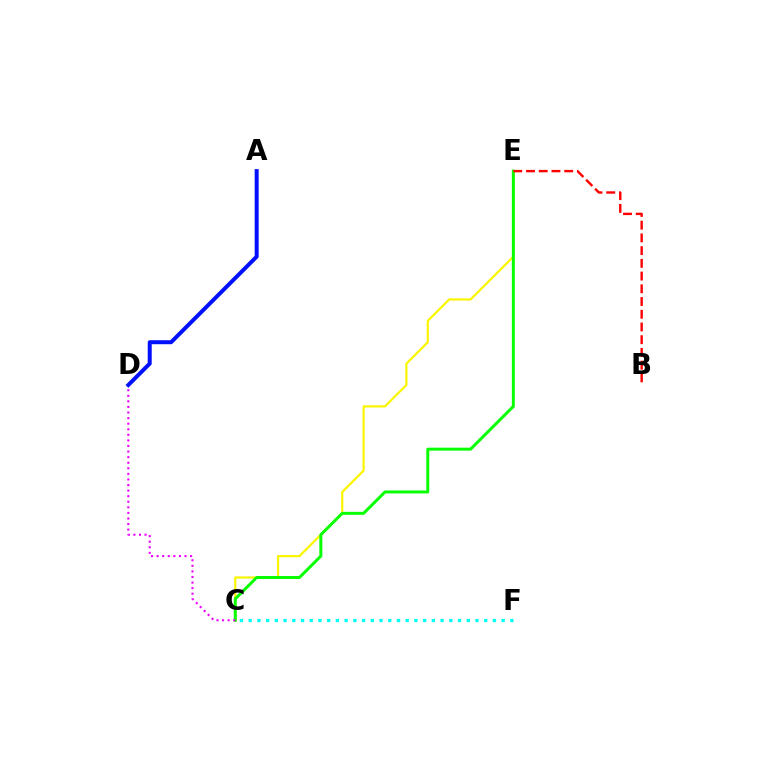{('C', 'E'): [{'color': '#fcf500', 'line_style': 'solid', 'thickness': 1.59}, {'color': '#08ff00', 'line_style': 'solid', 'thickness': 2.15}], ('C', 'D'): [{'color': '#ee00ff', 'line_style': 'dotted', 'thickness': 1.51}], ('A', 'D'): [{'color': '#0010ff', 'line_style': 'solid', 'thickness': 2.87}], ('C', 'F'): [{'color': '#00fff6', 'line_style': 'dotted', 'thickness': 2.37}], ('B', 'E'): [{'color': '#ff0000', 'line_style': 'dashed', 'thickness': 1.73}]}